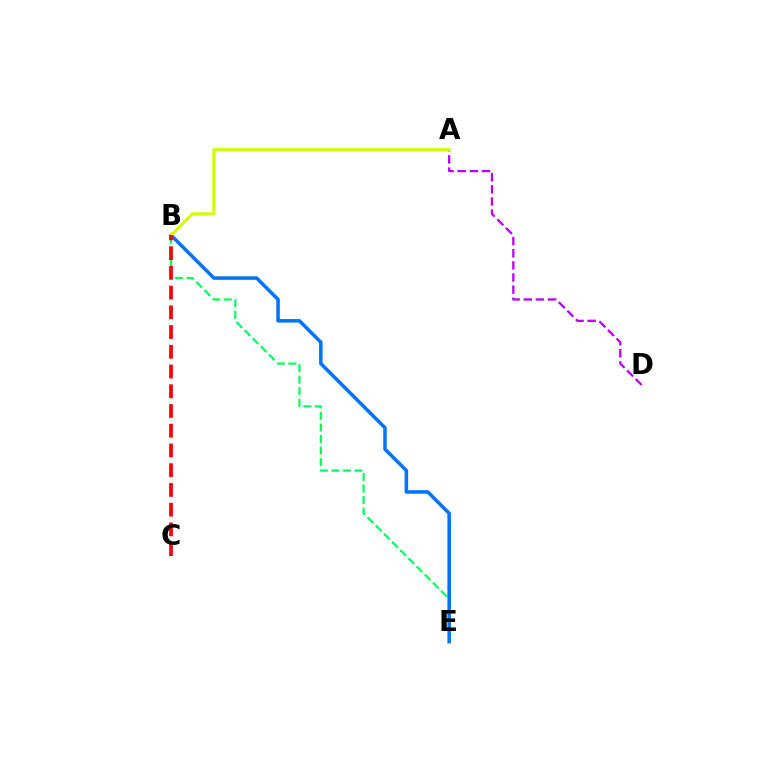{('B', 'E'): [{'color': '#00ff5c', 'line_style': 'dashed', 'thickness': 1.57}, {'color': '#0074ff', 'line_style': 'solid', 'thickness': 2.53}], ('A', 'D'): [{'color': '#b900ff', 'line_style': 'dashed', 'thickness': 1.65}], ('A', 'B'): [{'color': '#d1ff00', 'line_style': 'solid', 'thickness': 2.23}], ('B', 'C'): [{'color': '#ff0000', 'line_style': 'dashed', 'thickness': 2.68}]}